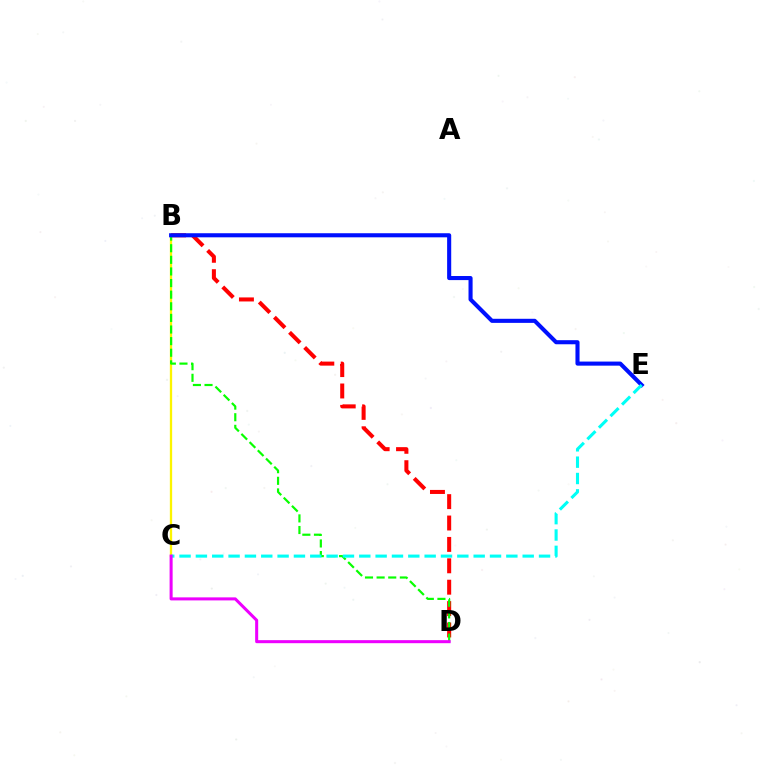{('B', 'C'): [{'color': '#fcf500', 'line_style': 'solid', 'thickness': 1.66}], ('B', 'D'): [{'color': '#ff0000', 'line_style': 'dashed', 'thickness': 2.91}, {'color': '#08ff00', 'line_style': 'dashed', 'thickness': 1.58}], ('B', 'E'): [{'color': '#0010ff', 'line_style': 'solid', 'thickness': 2.94}], ('C', 'E'): [{'color': '#00fff6', 'line_style': 'dashed', 'thickness': 2.22}], ('C', 'D'): [{'color': '#ee00ff', 'line_style': 'solid', 'thickness': 2.19}]}